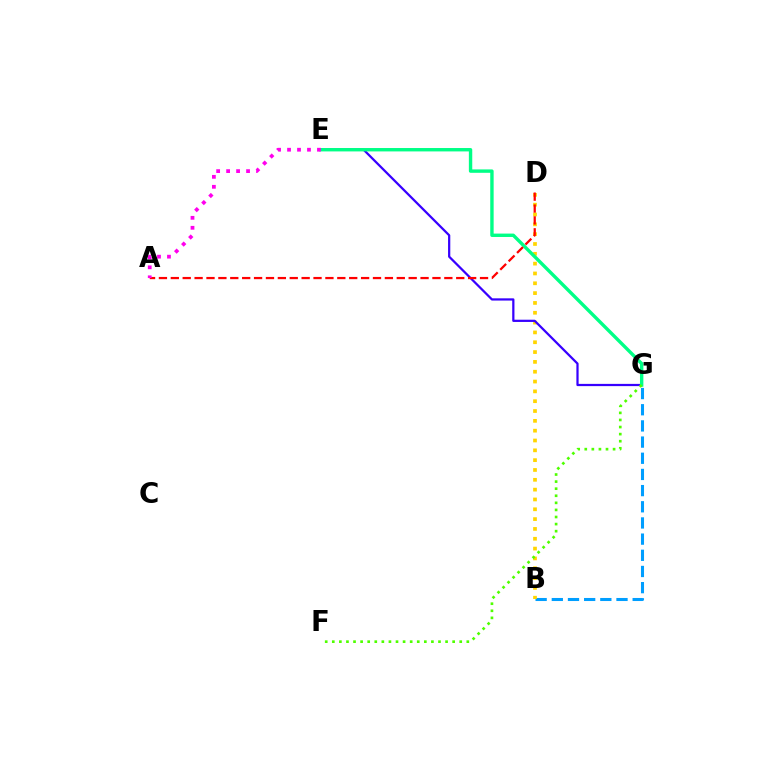{('B', 'G'): [{'color': '#009eff', 'line_style': 'dashed', 'thickness': 2.2}], ('B', 'D'): [{'color': '#ffd500', 'line_style': 'dotted', 'thickness': 2.67}], ('E', 'G'): [{'color': '#3700ff', 'line_style': 'solid', 'thickness': 1.61}, {'color': '#00ff86', 'line_style': 'solid', 'thickness': 2.44}], ('A', 'D'): [{'color': '#ff0000', 'line_style': 'dashed', 'thickness': 1.62}], ('F', 'G'): [{'color': '#4fff00', 'line_style': 'dotted', 'thickness': 1.92}], ('A', 'E'): [{'color': '#ff00ed', 'line_style': 'dotted', 'thickness': 2.71}]}